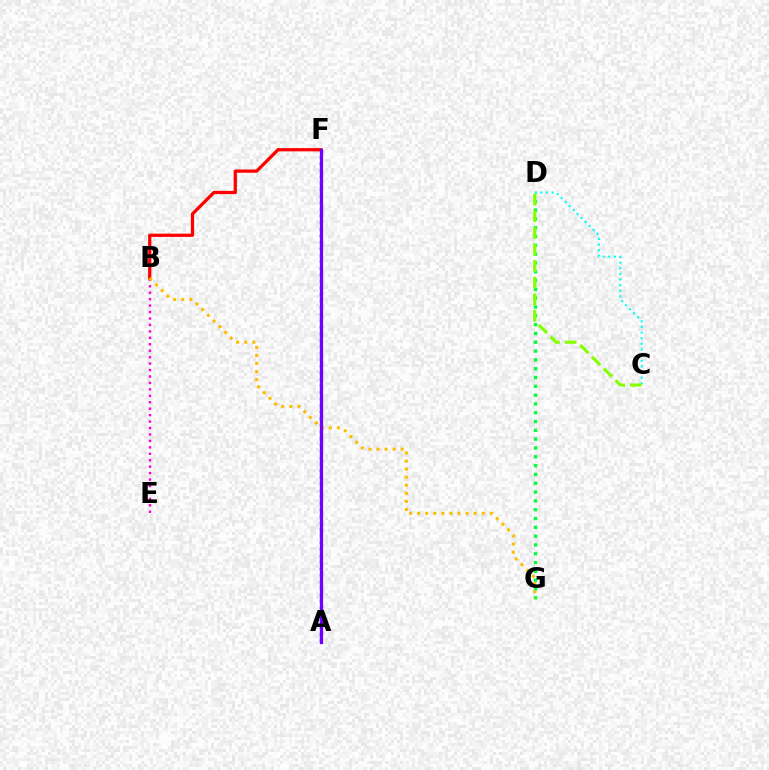{('D', 'G'): [{'color': '#00ff39', 'line_style': 'dotted', 'thickness': 2.39}], ('A', 'F'): [{'color': '#004bff', 'line_style': 'dotted', 'thickness': 1.78}, {'color': '#7200ff', 'line_style': 'solid', 'thickness': 2.36}], ('C', 'D'): [{'color': '#00fff6', 'line_style': 'dotted', 'thickness': 1.53}, {'color': '#84ff00', 'line_style': 'dashed', 'thickness': 2.25}], ('B', 'E'): [{'color': '#ff00cf', 'line_style': 'dotted', 'thickness': 1.75}], ('B', 'F'): [{'color': '#ff0000', 'line_style': 'solid', 'thickness': 2.34}], ('B', 'G'): [{'color': '#ffbd00', 'line_style': 'dotted', 'thickness': 2.19}]}